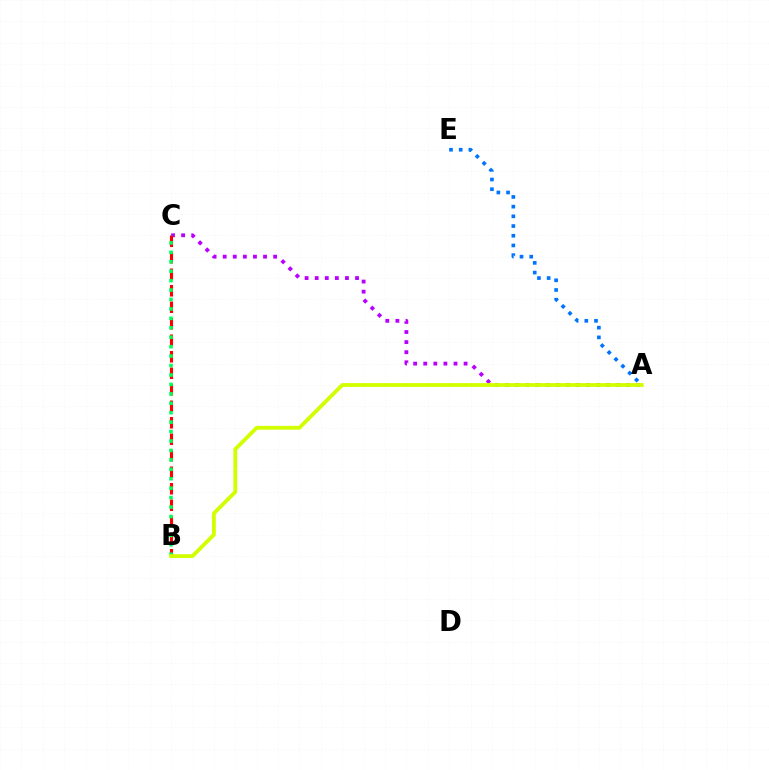{('A', 'C'): [{'color': '#b900ff', 'line_style': 'dotted', 'thickness': 2.74}], ('A', 'E'): [{'color': '#0074ff', 'line_style': 'dotted', 'thickness': 2.64}], ('B', 'C'): [{'color': '#ff0000', 'line_style': 'dashed', 'thickness': 2.24}, {'color': '#00ff5c', 'line_style': 'dotted', 'thickness': 2.56}], ('A', 'B'): [{'color': '#d1ff00', 'line_style': 'solid', 'thickness': 2.75}]}